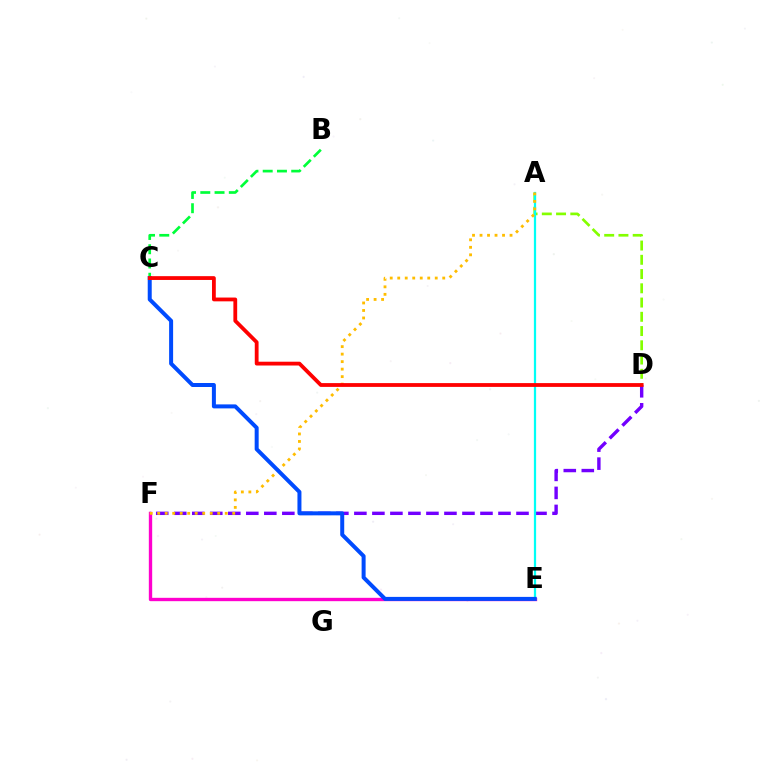{('B', 'C'): [{'color': '#00ff39', 'line_style': 'dashed', 'thickness': 1.94}], ('D', 'F'): [{'color': '#7200ff', 'line_style': 'dashed', 'thickness': 2.45}], ('E', 'F'): [{'color': '#ff00cf', 'line_style': 'solid', 'thickness': 2.42}], ('A', 'D'): [{'color': '#84ff00', 'line_style': 'dashed', 'thickness': 1.94}], ('A', 'E'): [{'color': '#00fff6', 'line_style': 'solid', 'thickness': 1.61}], ('A', 'F'): [{'color': '#ffbd00', 'line_style': 'dotted', 'thickness': 2.04}], ('C', 'E'): [{'color': '#004bff', 'line_style': 'solid', 'thickness': 2.88}], ('C', 'D'): [{'color': '#ff0000', 'line_style': 'solid', 'thickness': 2.73}]}